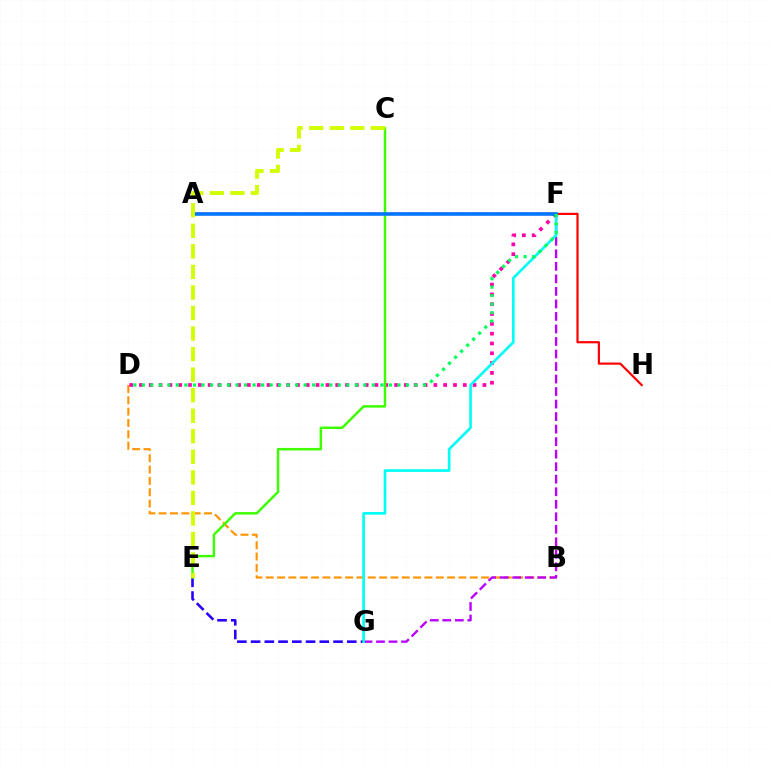{('B', 'D'): [{'color': '#ff9400', 'line_style': 'dashed', 'thickness': 1.54}], ('F', 'G'): [{'color': '#b900ff', 'line_style': 'dashed', 'thickness': 1.7}, {'color': '#00fff6', 'line_style': 'solid', 'thickness': 1.9}], ('D', 'F'): [{'color': '#ff00ac', 'line_style': 'dotted', 'thickness': 2.67}, {'color': '#00ff5c', 'line_style': 'dotted', 'thickness': 2.31}], ('A', 'H'): [{'color': '#ff0000', 'line_style': 'solid', 'thickness': 1.58}], ('E', 'G'): [{'color': '#2500ff', 'line_style': 'dashed', 'thickness': 1.87}], ('C', 'E'): [{'color': '#3dff00', 'line_style': 'solid', 'thickness': 1.78}, {'color': '#d1ff00', 'line_style': 'dashed', 'thickness': 2.79}], ('A', 'F'): [{'color': '#0074ff', 'line_style': 'solid', 'thickness': 2.57}]}